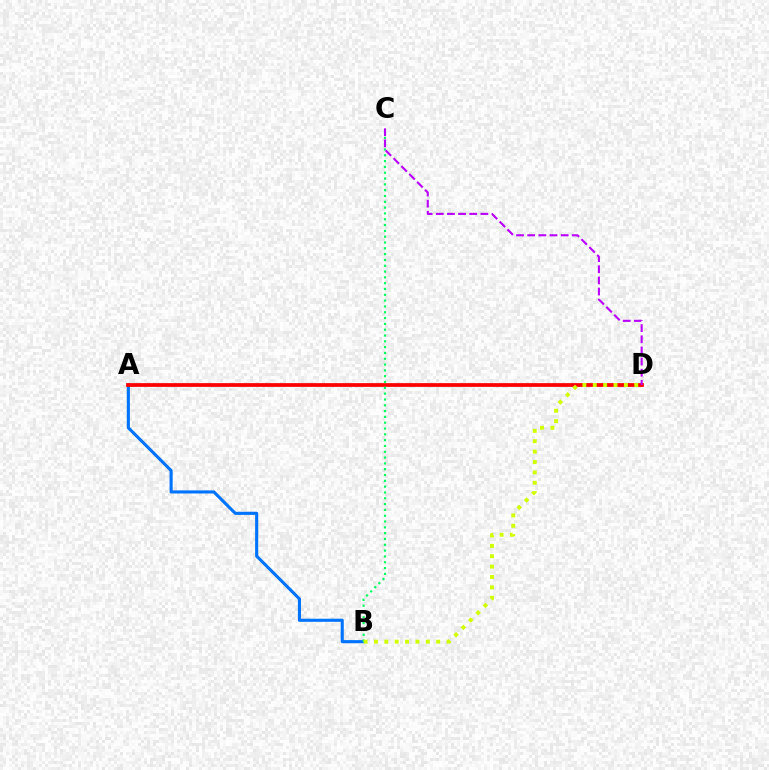{('A', 'B'): [{'color': '#0074ff', 'line_style': 'solid', 'thickness': 2.24}], ('A', 'D'): [{'color': '#ff0000', 'line_style': 'solid', 'thickness': 2.69}], ('B', 'C'): [{'color': '#00ff5c', 'line_style': 'dotted', 'thickness': 1.58}], ('B', 'D'): [{'color': '#d1ff00', 'line_style': 'dotted', 'thickness': 2.82}], ('C', 'D'): [{'color': '#b900ff', 'line_style': 'dashed', 'thickness': 1.51}]}